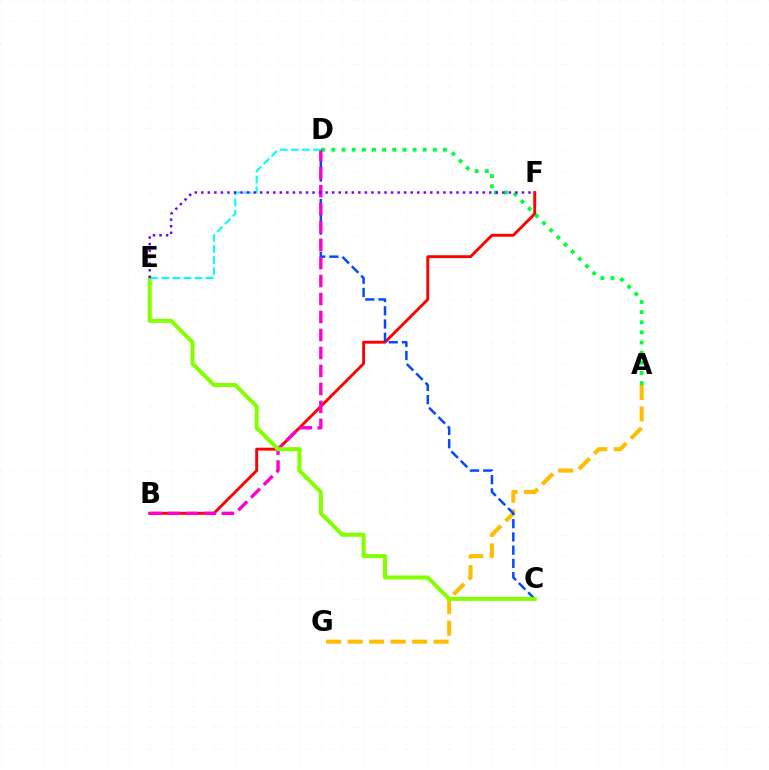{('B', 'F'): [{'color': '#ff0000', 'line_style': 'solid', 'thickness': 2.08}], ('A', 'G'): [{'color': '#ffbd00', 'line_style': 'dashed', 'thickness': 2.92}], ('C', 'D'): [{'color': '#004bff', 'line_style': 'dashed', 'thickness': 1.8}], ('A', 'D'): [{'color': '#00ff39', 'line_style': 'dotted', 'thickness': 2.76}], ('B', 'D'): [{'color': '#ff00cf', 'line_style': 'dashed', 'thickness': 2.44}], ('C', 'E'): [{'color': '#84ff00', 'line_style': 'solid', 'thickness': 2.91}], ('D', 'E'): [{'color': '#00fff6', 'line_style': 'dashed', 'thickness': 1.51}], ('E', 'F'): [{'color': '#7200ff', 'line_style': 'dotted', 'thickness': 1.78}]}